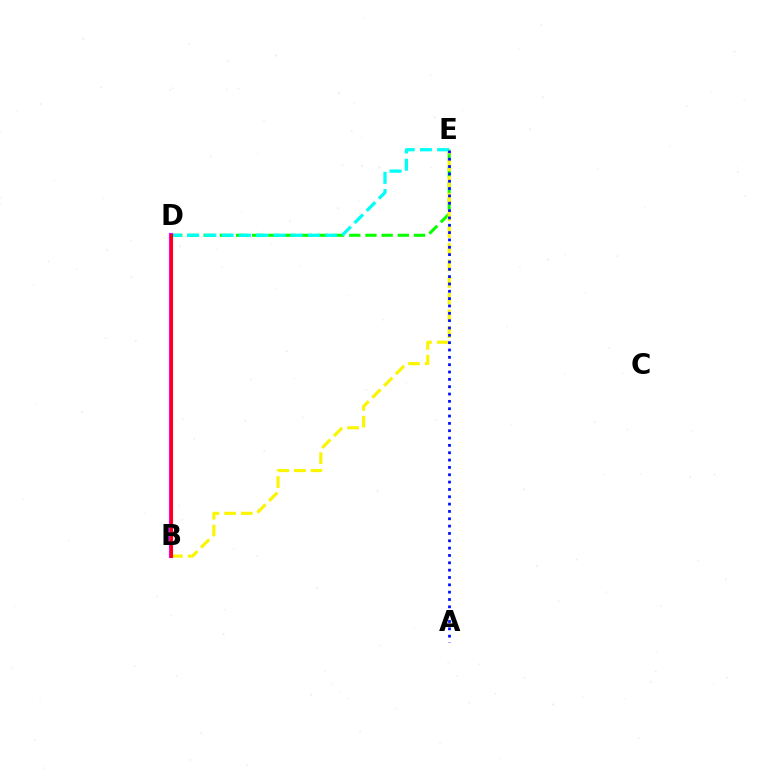{('D', 'E'): [{'color': '#08ff00', 'line_style': 'dashed', 'thickness': 2.2}, {'color': '#00fff6', 'line_style': 'dashed', 'thickness': 2.34}], ('B', 'E'): [{'color': '#fcf500', 'line_style': 'dashed', 'thickness': 2.27}], ('A', 'E'): [{'color': '#0010ff', 'line_style': 'dotted', 'thickness': 1.99}], ('B', 'D'): [{'color': '#ee00ff', 'line_style': 'solid', 'thickness': 2.96}, {'color': '#ff0000', 'line_style': 'solid', 'thickness': 1.99}]}